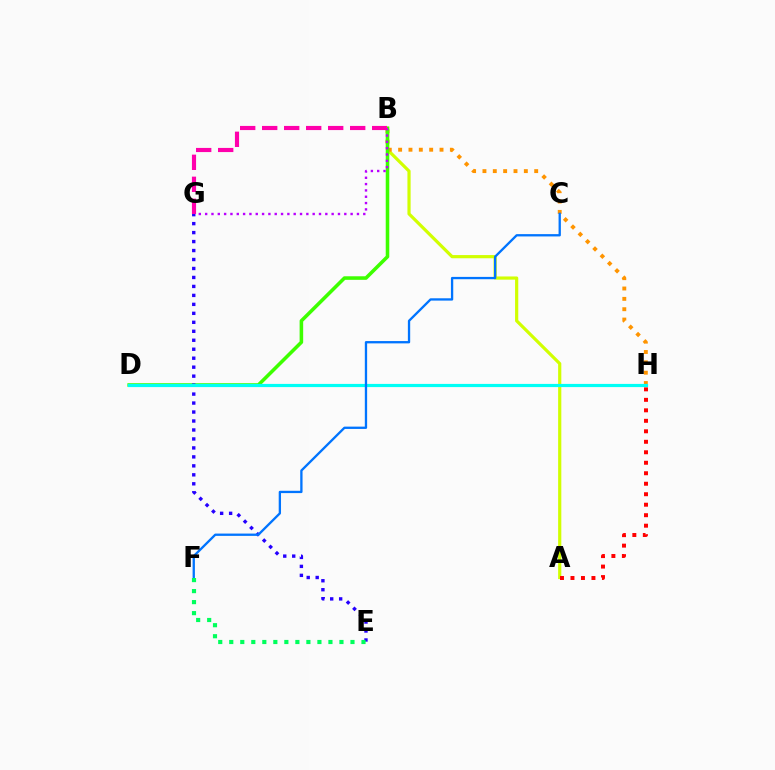{('A', 'B'): [{'color': '#d1ff00', 'line_style': 'solid', 'thickness': 2.3}], ('B', 'H'): [{'color': '#ff9400', 'line_style': 'dotted', 'thickness': 2.81}], ('B', 'D'): [{'color': '#3dff00', 'line_style': 'solid', 'thickness': 2.56}], ('A', 'H'): [{'color': '#ff0000', 'line_style': 'dotted', 'thickness': 2.85}], ('B', 'G'): [{'color': '#b900ff', 'line_style': 'dotted', 'thickness': 1.72}, {'color': '#ff00ac', 'line_style': 'dashed', 'thickness': 2.99}], ('E', 'G'): [{'color': '#2500ff', 'line_style': 'dotted', 'thickness': 2.44}], ('D', 'H'): [{'color': '#00fff6', 'line_style': 'solid', 'thickness': 2.29}], ('C', 'F'): [{'color': '#0074ff', 'line_style': 'solid', 'thickness': 1.67}], ('E', 'F'): [{'color': '#00ff5c', 'line_style': 'dotted', 'thickness': 2.99}]}